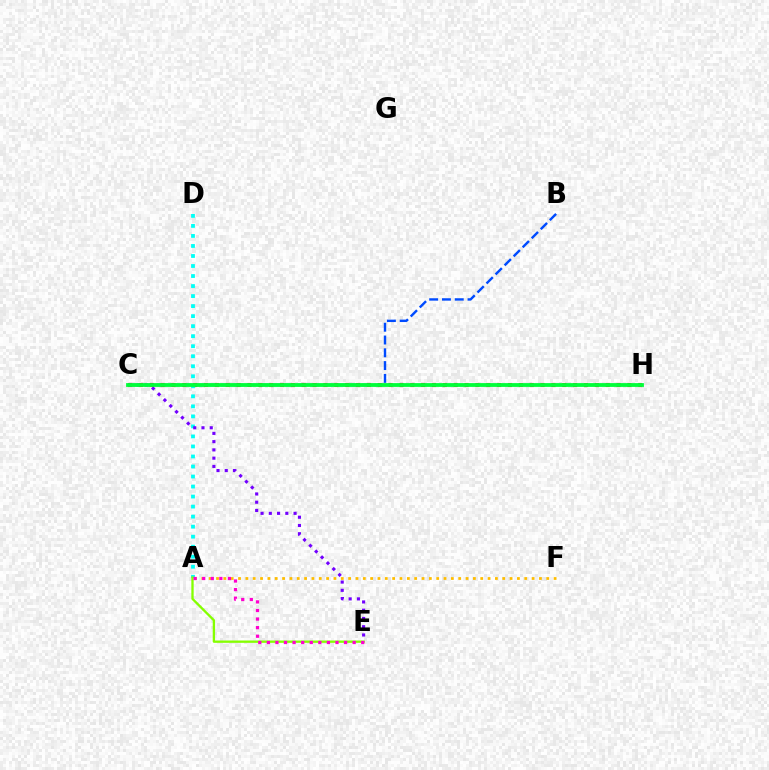{('A', 'F'): [{'color': '#ffbd00', 'line_style': 'dotted', 'thickness': 1.99}], ('B', 'C'): [{'color': '#004bff', 'line_style': 'dashed', 'thickness': 1.74}], ('C', 'H'): [{'color': '#ff0000', 'line_style': 'dotted', 'thickness': 2.95}, {'color': '#00ff39', 'line_style': 'solid', 'thickness': 2.73}], ('A', 'D'): [{'color': '#00fff6', 'line_style': 'dotted', 'thickness': 2.72}], ('C', 'E'): [{'color': '#7200ff', 'line_style': 'dotted', 'thickness': 2.24}], ('A', 'E'): [{'color': '#84ff00', 'line_style': 'solid', 'thickness': 1.67}, {'color': '#ff00cf', 'line_style': 'dotted', 'thickness': 2.33}]}